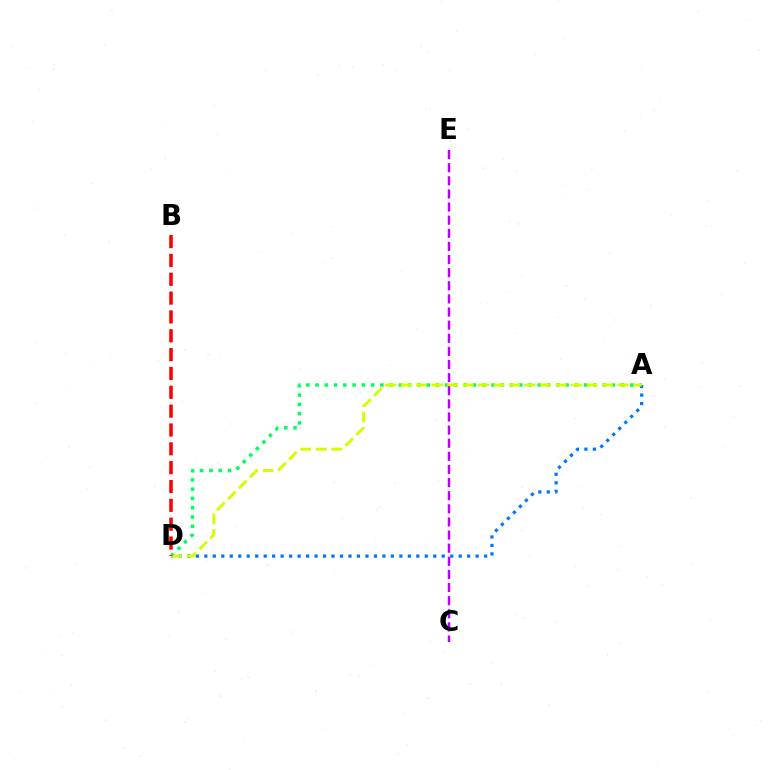{('A', 'D'): [{'color': '#00ff5c', 'line_style': 'dotted', 'thickness': 2.52}, {'color': '#0074ff', 'line_style': 'dotted', 'thickness': 2.3}, {'color': '#d1ff00', 'line_style': 'dashed', 'thickness': 2.11}], ('C', 'E'): [{'color': '#b900ff', 'line_style': 'dashed', 'thickness': 1.78}], ('B', 'D'): [{'color': '#ff0000', 'line_style': 'dashed', 'thickness': 2.56}]}